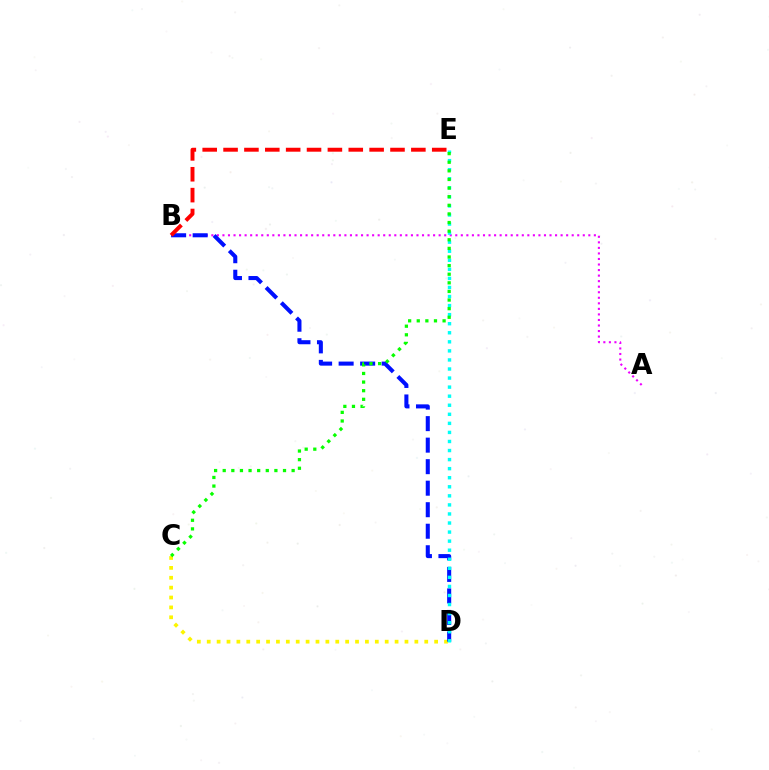{('C', 'D'): [{'color': '#fcf500', 'line_style': 'dotted', 'thickness': 2.69}], ('A', 'B'): [{'color': '#ee00ff', 'line_style': 'dotted', 'thickness': 1.51}], ('B', 'D'): [{'color': '#0010ff', 'line_style': 'dashed', 'thickness': 2.92}], ('B', 'E'): [{'color': '#ff0000', 'line_style': 'dashed', 'thickness': 2.83}], ('D', 'E'): [{'color': '#00fff6', 'line_style': 'dotted', 'thickness': 2.46}], ('C', 'E'): [{'color': '#08ff00', 'line_style': 'dotted', 'thickness': 2.34}]}